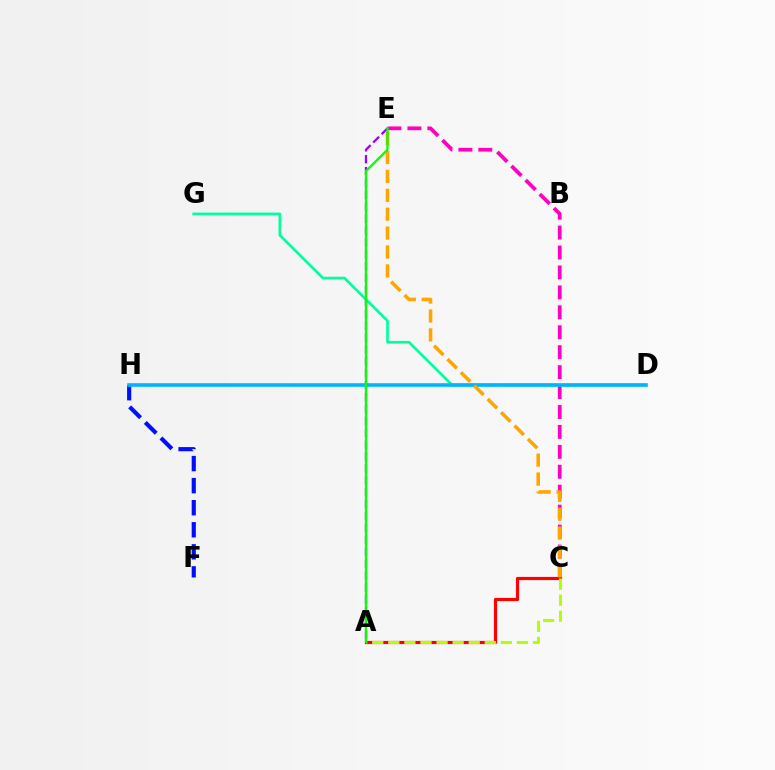{('C', 'E'): [{'color': '#ff00bd', 'line_style': 'dashed', 'thickness': 2.71}, {'color': '#ffa500', 'line_style': 'dashed', 'thickness': 2.57}], ('A', 'C'): [{'color': '#ff0000', 'line_style': 'solid', 'thickness': 2.3}, {'color': '#b3ff00', 'line_style': 'dashed', 'thickness': 2.18}], ('D', 'G'): [{'color': '#00ff9d', 'line_style': 'solid', 'thickness': 1.93}], ('A', 'E'): [{'color': '#9b00ff', 'line_style': 'dashed', 'thickness': 1.62}, {'color': '#08ff00', 'line_style': 'solid', 'thickness': 1.65}], ('F', 'H'): [{'color': '#0010ff', 'line_style': 'dashed', 'thickness': 3.0}], ('D', 'H'): [{'color': '#00b5ff', 'line_style': 'solid', 'thickness': 2.58}]}